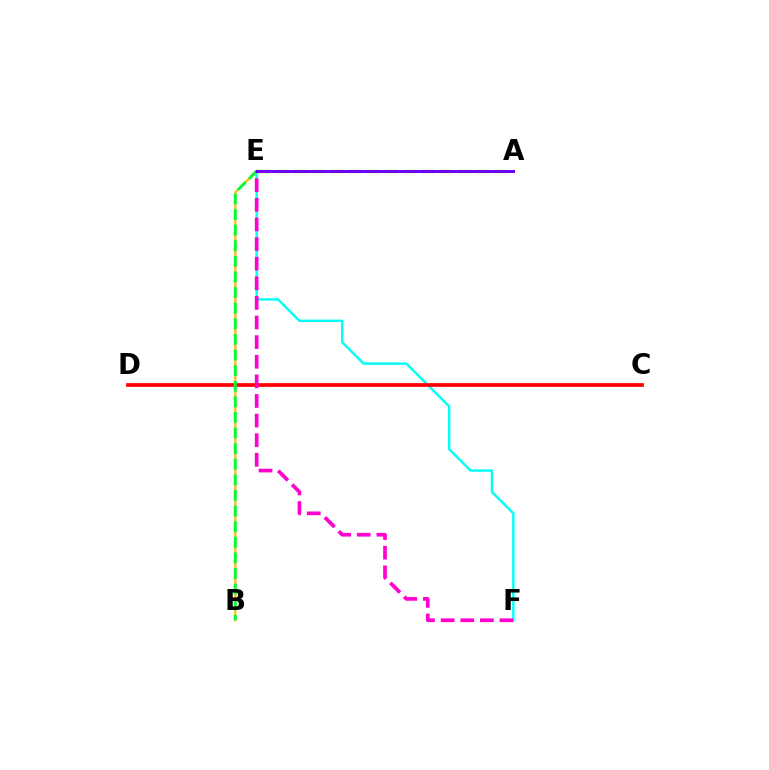{('B', 'E'): [{'color': '#ffbd00', 'line_style': 'solid', 'thickness': 1.6}, {'color': '#00ff39', 'line_style': 'dashed', 'thickness': 2.12}], ('E', 'F'): [{'color': '#00fff6', 'line_style': 'solid', 'thickness': 1.75}, {'color': '#ff00cf', 'line_style': 'dashed', 'thickness': 2.66}], ('C', 'D'): [{'color': '#ff0000', 'line_style': 'solid', 'thickness': 2.68}], ('A', 'E'): [{'color': '#004bff', 'line_style': 'solid', 'thickness': 1.85}, {'color': '#84ff00', 'line_style': 'dashed', 'thickness': 2.48}, {'color': '#7200ff', 'line_style': 'solid', 'thickness': 2.16}]}